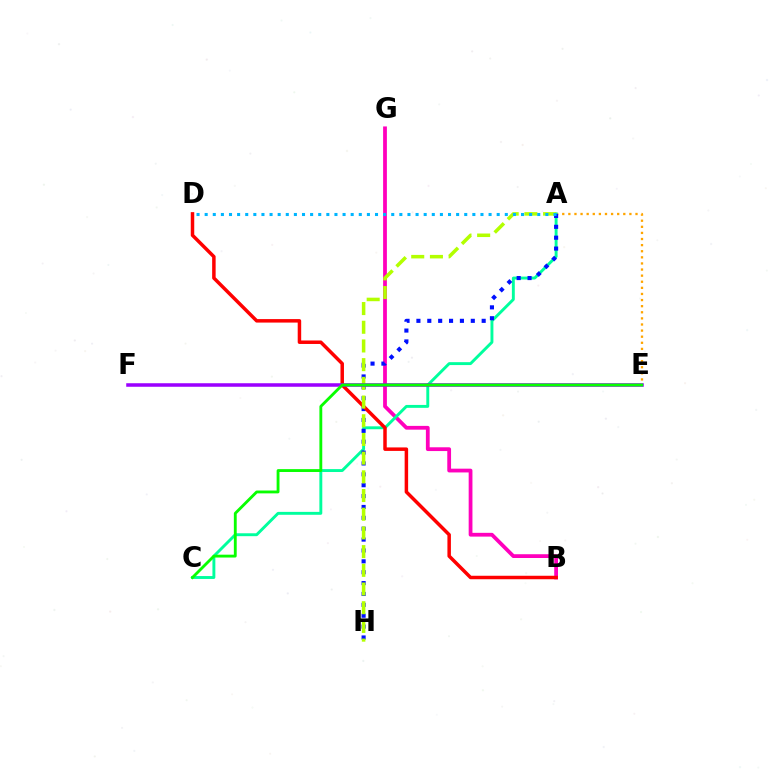{('B', 'G'): [{'color': '#ff00bd', 'line_style': 'solid', 'thickness': 2.72}], ('A', 'E'): [{'color': '#ffa500', 'line_style': 'dotted', 'thickness': 1.66}], ('A', 'C'): [{'color': '#00ff9d', 'line_style': 'solid', 'thickness': 2.09}], ('A', 'H'): [{'color': '#0010ff', 'line_style': 'dotted', 'thickness': 2.96}, {'color': '#b3ff00', 'line_style': 'dashed', 'thickness': 2.54}], ('B', 'D'): [{'color': '#ff0000', 'line_style': 'solid', 'thickness': 2.51}], ('E', 'F'): [{'color': '#9b00ff', 'line_style': 'solid', 'thickness': 2.54}], ('C', 'E'): [{'color': '#08ff00', 'line_style': 'solid', 'thickness': 2.05}], ('A', 'D'): [{'color': '#00b5ff', 'line_style': 'dotted', 'thickness': 2.2}]}